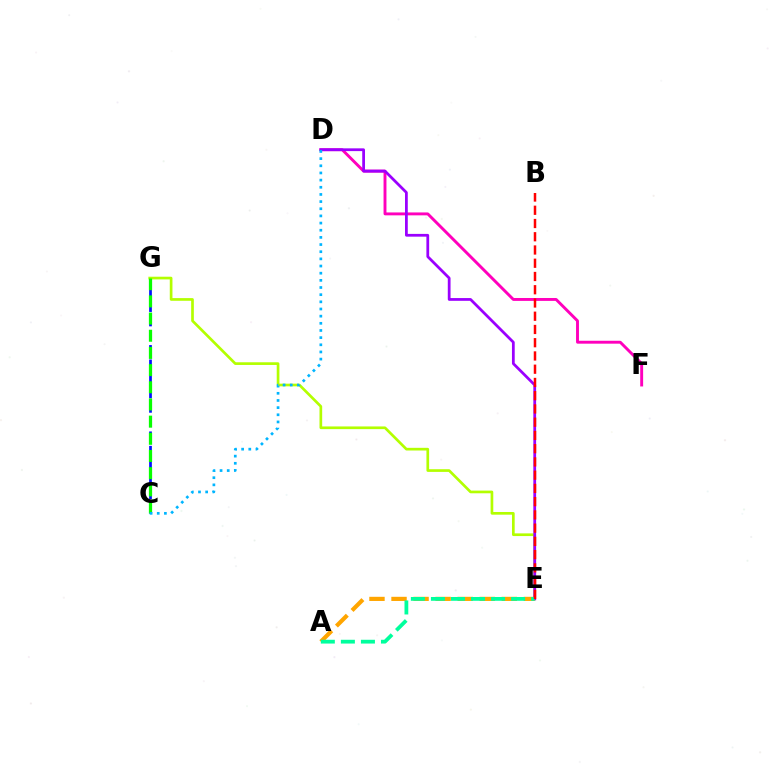{('C', 'G'): [{'color': '#0010ff', 'line_style': 'dashed', 'thickness': 1.96}, {'color': '#08ff00', 'line_style': 'dashed', 'thickness': 2.33}], ('E', 'G'): [{'color': '#b3ff00', 'line_style': 'solid', 'thickness': 1.93}], ('D', 'F'): [{'color': '#ff00bd', 'line_style': 'solid', 'thickness': 2.09}], ('A', 'E'): [{'color': '#ffa500', 'line_style': 'dashed', 'thickness': 3.0}, {'color': '#00ff9d', 'line_style': 'dashed', 'thickness': 2.72}], ('D', 'E'): [{'color': '#9b00ff', 'line_style': 'solid', 'thickness': 1.99}], ('B', 'E'): [{'color': '#ff0000', 'line_style': 'dashed', 'thickness': 1.8}], ('C', 'D'): [{'color': '#00b5ff', 'line_style': 'dotted', 'thickness': 1.95}]}